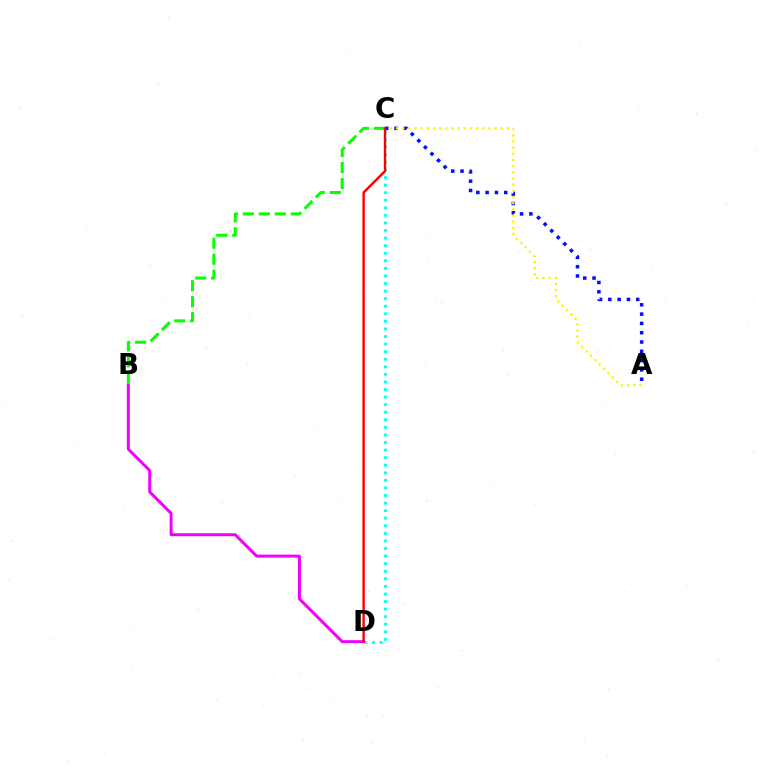{('C', 'D'): [{'color': '#00fff6', 'line_style': 'dotted', 'thickness': 2.06}, {'color': '#ff0000', 'line_style': 'solid', 'thickness': 1.73}], ('A', 'C'): [{'color': '#0010ff', 'line_style': 'dotted', 'thickness': 2.53}, {'color': '#fcf500', 'line_style': 'dotted', 'thickness': 1.67}], ('B', 'C'): [{'color': '#08ff00', 'line_style': 'dashed', 'thickness': 2.17}], ('B', 'D'): [{'color': '#ee00ff', 'line_style': 'solid', 'thickness': 2.13}]}